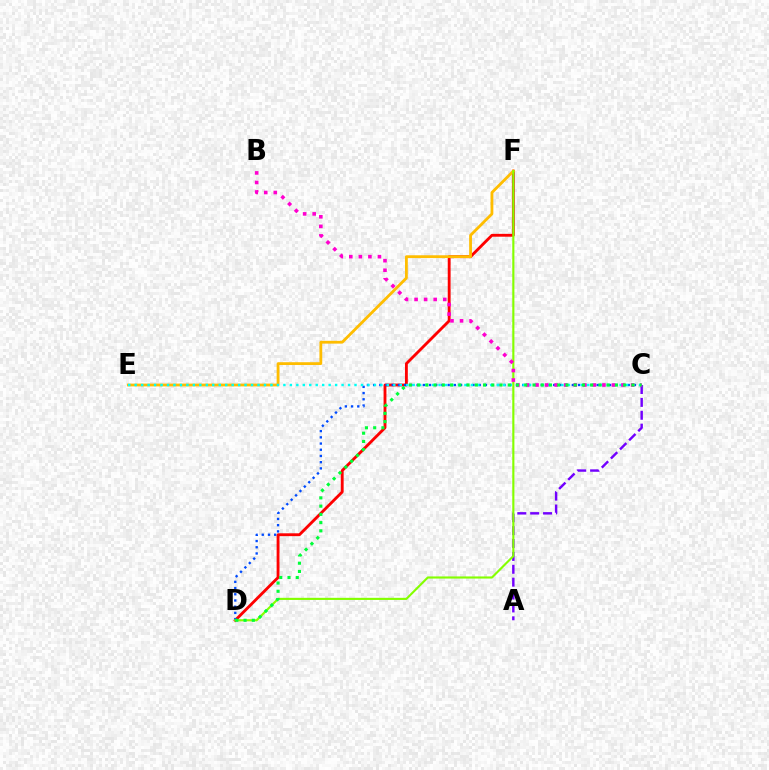{('A', 'C'): [{'color': '#7200ff', 'line_style': 'dashed', 'thickness': 1.75}], ('D', 'F'): [{'color': '#ff0000', 'line_style': 'solid', 'thickness': 2.05}, {'color': '#84ff00', 'line_style': 'solid', 'thickness': 1.54}], ('C', 'D'): [{'color': '#004bff', 'line_style': 'dotted', 'thickness': 1.69}, {'color': '#00ff39', 'line_style': 'dotted', 'thickness': 2.24}], ('E', 'F'): [{'color': '#ffbd00', 'line_style': 'solid', 'thickness': 2.02}], ('C', 'E'): [{'color': '#00fff6', 'line_style': 'dotted', 'thickness': 1.76}], ('B', 'C'): [{'color': '#ff00cf', 'line_style': 'dotted', 'thickness': 2.6}]}